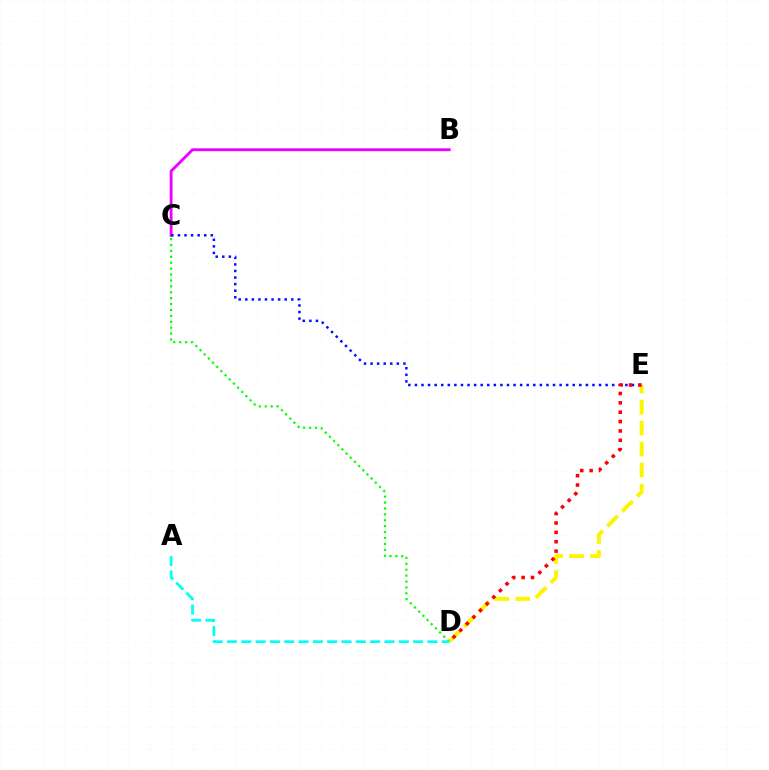{('B', 'C'): [{'color': '#ee00ff', 'line_style': 'solid', 'thickness': 2.05}], ('D', 'E'): [{'color': '#fcf500', 'line_style': 'dashed', 'thickness': 2.85}, {'color': '#ff0000', 'line_style': 'dotted', 'thickness': 2.55}], ('C', 'D'): [{'color': '#08ff00', 'line_style': 'dotted', 'thickness': 1.6}], ('C', 'E'): [{'color': '#0010ff', 'line_style': 'dotted', 'thickness': 1.79}], ('A', 'D'): [{'color': '#00fff6', 'line_style': 'dashed', 'thickness': 1.95}]}